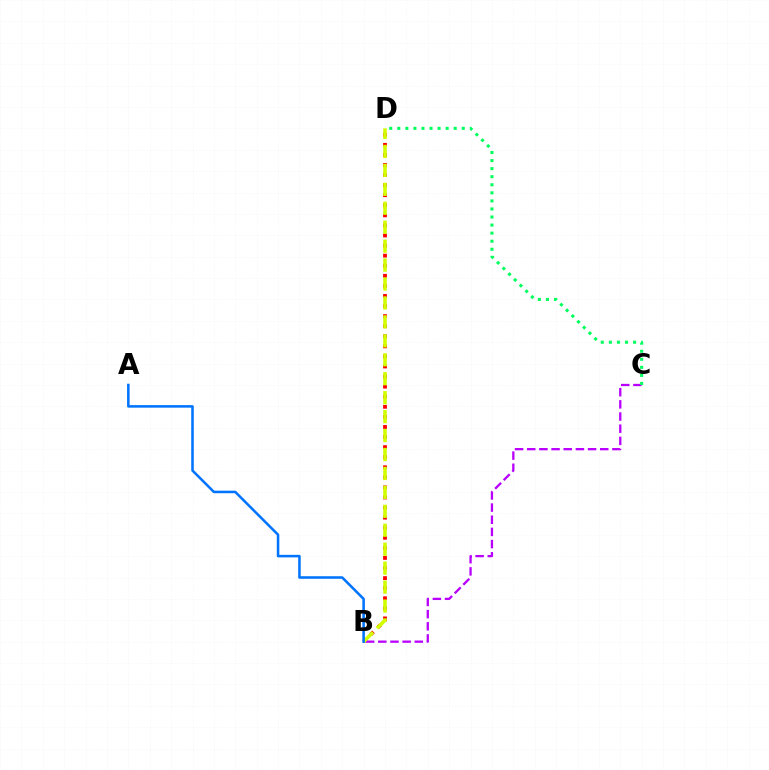{('B', 'D'): [{'color': '#ff0000', 'line_style': 'dotted', 'thickness': 2.74}, {'color': '#d1ff00', 'line_style': 'dashed', 'thickness': 2.57}], ('B', 'C'): [{'color': '#b900ff', 'line_style': 'dashed', 'thickness': 1.65}], ('A', 'B'): [{'color': '#0074ff', 'line_style': 'solid', 'thickness': 1.83}], ('C', 'D'): [{'color': '#00ff5c', 'line_style': 'dotted', 'thickness': 2.19}]}